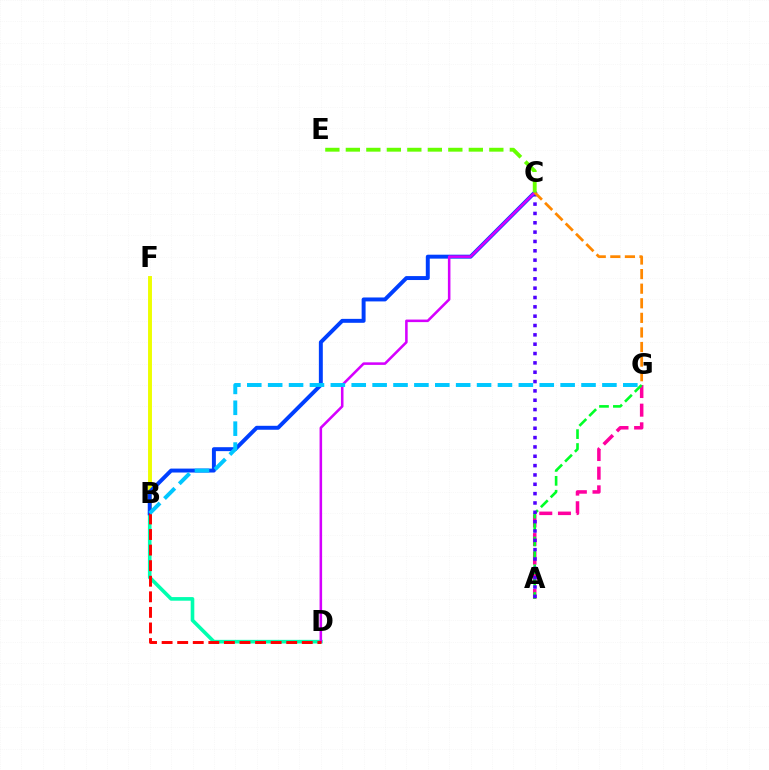{('A', 'G'): [{'color': '#ff00a0', 'line_style': 'dashed', 'thickness': 2.53}, {'color': '#00ff27', 'line_style': 'dashed', 'thickness': 1.89}], ('B', 'D'): [{'color': '#00ffaf', 'line_style': 'solid', 'thickness': 2.61}, {'color': '#ff0000', 'line_style': 'dashed', 'thickness': 2.12}], ('B', 'F'): [{'color': '#eeff00', 'line_style': 'solid', 'thickness': 2.82}], ('A', 'C'): [{'color': '#4f00ff', 'line_style': 'dotted', 'thickness': 2.54}], ('B', 'C'): [{'color': '#003fff', 'line_style': 'solid', 'thickness': 2.84}], ('C', 'D'): [{'color': '#d600ff', 'line_style': 'solid', 'thickness': 1.84}], ('B', 'G'): [{'color': '#00c7ff', 'line_style': 'dashed', 'thickness': 2.84}], ('C', 'G'): [{'color': '#ff8800', 'line_style': 'dashed', 'thickness': 1.98}], ('C', 'E'): [{'color': '#66ff00', 'line_style': 'dashed', 'thickness': 2.78}]}